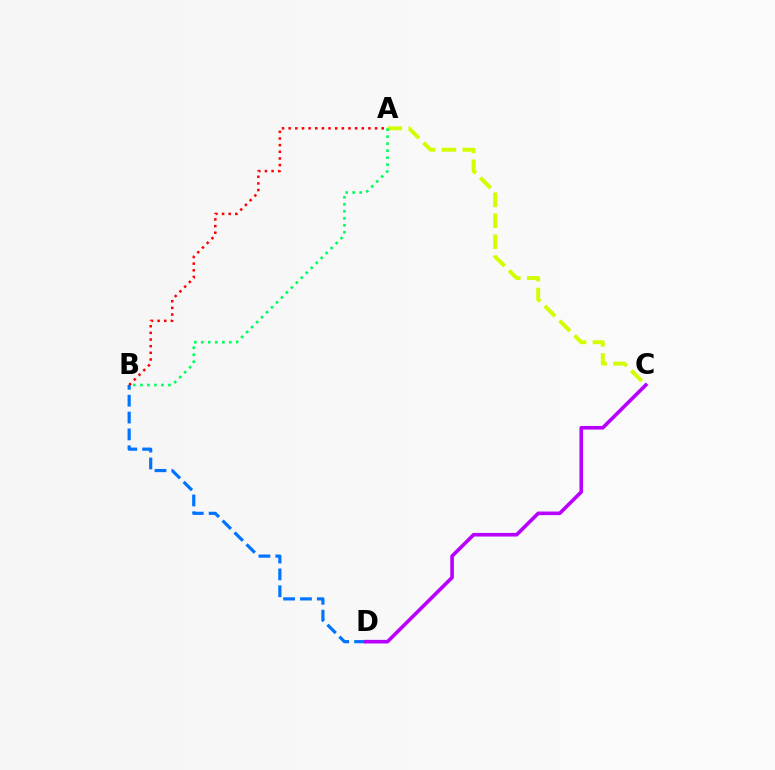{('B', 'D'): [{'color': '#0074ff', 'line_style': 'dashed', 'thickness': 2.29}], ('A', 'B'): [{'color': '#ff0000', 'line_style': 'dotted', 'thickness': 1.81}, {'color': '#00ff5c', 'line_style': 'dotted', 'thickness': 1.9}], ('A', 'C'): [{'color': '#d1ff00', 'line_style': 'dashed', 'thickness': 2.85}], ('C', 'D'): [{'color': '#b900ff', 'line_style': 'solid', 'thickness': 2.61}]}